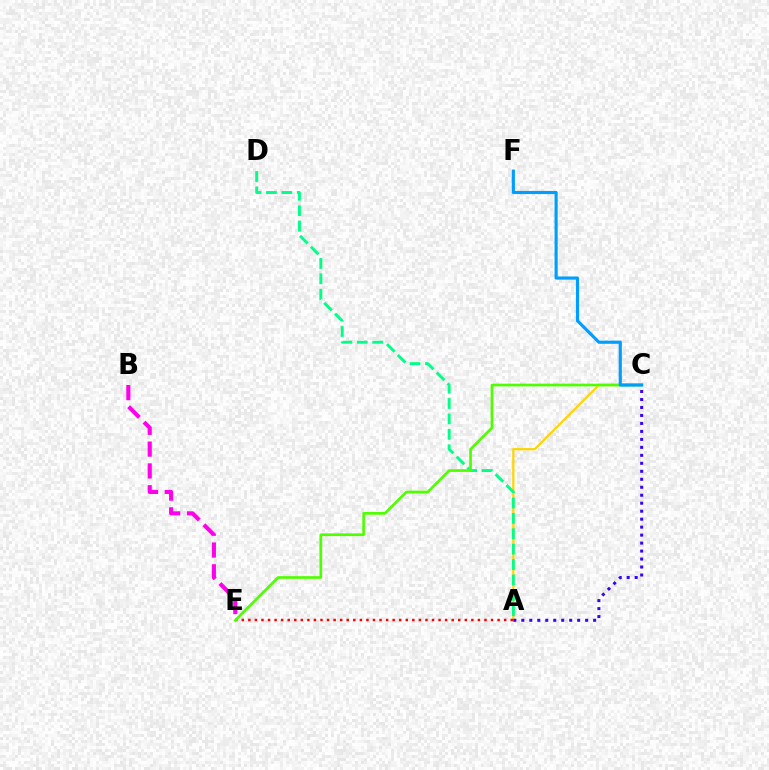{('A', 'C'): [{'color': '#ffd500', 'line_style': 'solid', 'thickness': 1.61}, {'color': '#3700ff', 'line_style': 'dotted', 'thickness': 2.17}], ('A', 'D'): [{'color': '#00ff86', 'line_style': 'dashed', 'thickness': 2.09}], ('A', 'E'): [{'color': '#ff0000', 'line_style': 'dotted', 'thickness': 1.78}], ('B', 'E'): [{'color': '#ff00ed', 'line_style': 'dashed', 'thickness': 2.96}], ('C', 'E'): [{'color': '#4fff00', 'line_style': 'solid', 'thickness': 1.92}], ('C', 'F'): [{'color': '#009eff', 'line_style': 'solid', 'thickness': 2.26}]}